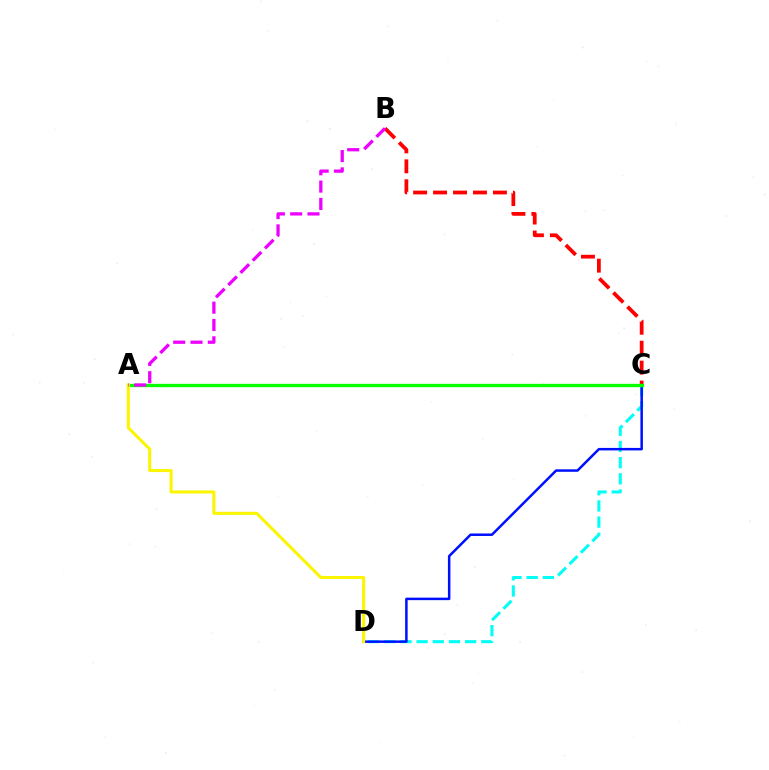{('C', 'D'): [{'color': '#00fff6', 'line_style': 'dashed', 'thickness': 2.2}, {'color': '#0010ff', 'line_style': 'solid', 'thickness': 1.8}], ('B', 'C'): [{'color': '#ff0000', 'line_style': 'dashed', 'thickness': 2.71}], ('A', 'C'): [{'color': '#08ff00', 'line_style': 'solid', 'thickness': 2.39}], ('A', 'D'): [{'color': '#fcf500', 'line_style': 'solid', 'thickness': 2.19}], ('A', 'B'): [{'color': '#ee00ff', 'line_style': 'dashed', 'thickness': 2.35}]}